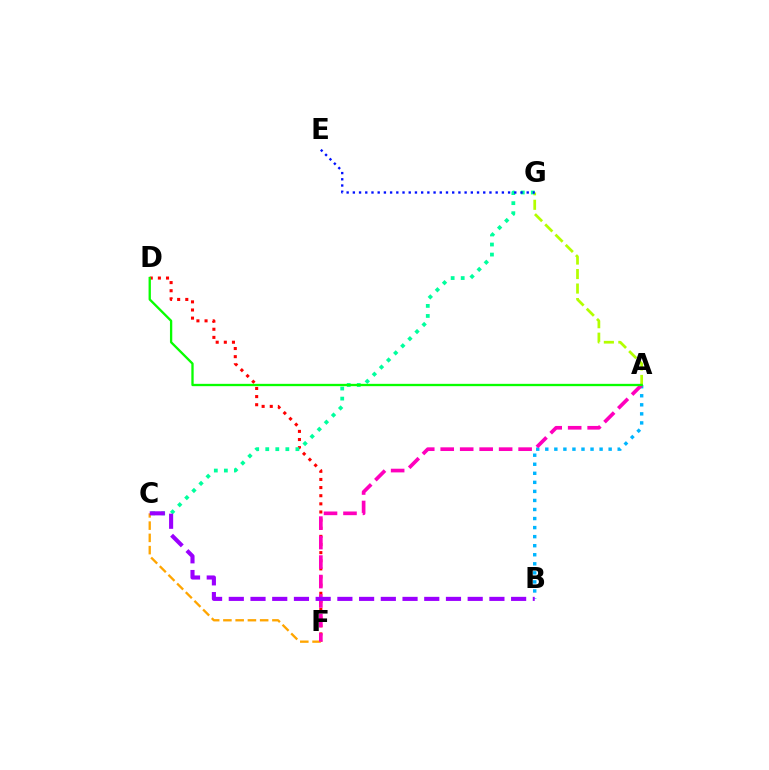{('A', 'G'): [{'color': '#b3ff00', 'line_style': 'dashed', 'thickness': 1.97}], ('D', 'F'): [{'color': '#ff0000', 'line_style': 'dotted', 'thickness': 2.21}], ('C', 'G'): [{'color': '#00ff9d', 'line_style': 'dotted', 'thickness': 2.73}], ('C', 'F'): [{'color': '#ffa500', 'line_style': 'dashed', 'thickness': 1.66}], ('E', 'G'): [{'color': '#0010ff', 'line_style': 'dotted', 'thickness': 1.69}], ('A', 'B'): [{'color': '#00b5ff', 'line_style': 'dotted', 'thickness': 2.46}], ('A', 'F'): [{'color': '#ff00bd', 'line_style': 'dashed', 'thickness': 2.65}], ('A', 'D'): [{'color': '#08ff00', 'line_style': 'solid', 'thickness': 1.67}], ('B', 'C'): [{'color': '#9b00ff', 'line_style': 'dashed', 'thickness': 2.95}]}